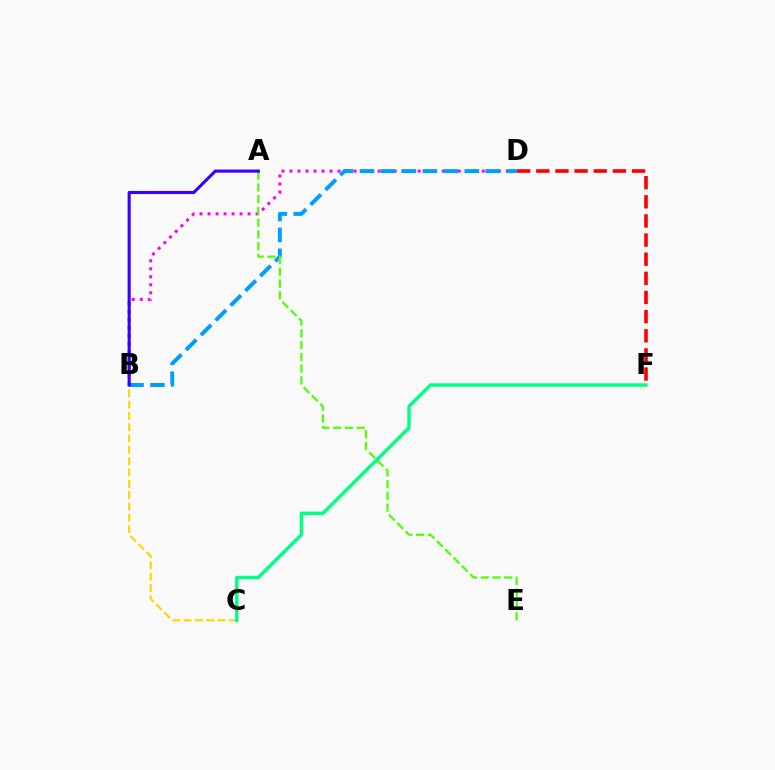{('B', 'C'): [{'color': '#ffd500', 'line_style': 'dashed', 'thickness': 1.54}], ('B', 'D'): [{'color': '#ff00ed', 'line_style': 'dotted', 'thickness': 2.18}, {'color': '#009eff', 'line_style': 'dashed', 'thickness': 2.85}], ('D', 'F'): [{'color': '#ff0000', 'line_style': 'dashed', 'thickness': 2.6}], ('A', 'E'): [{'color': '#4fff00', 'line_style': 'dashed', 'thickness': 1.6}], ('A', 'B'): [{'color': '#3700ff', 'line_style': 'solid', 'thickness': 2.23}], ('C', 'F'): [{'color': '#00ff86', 'line_style': 'solid', 'thickness': 2.49}]}